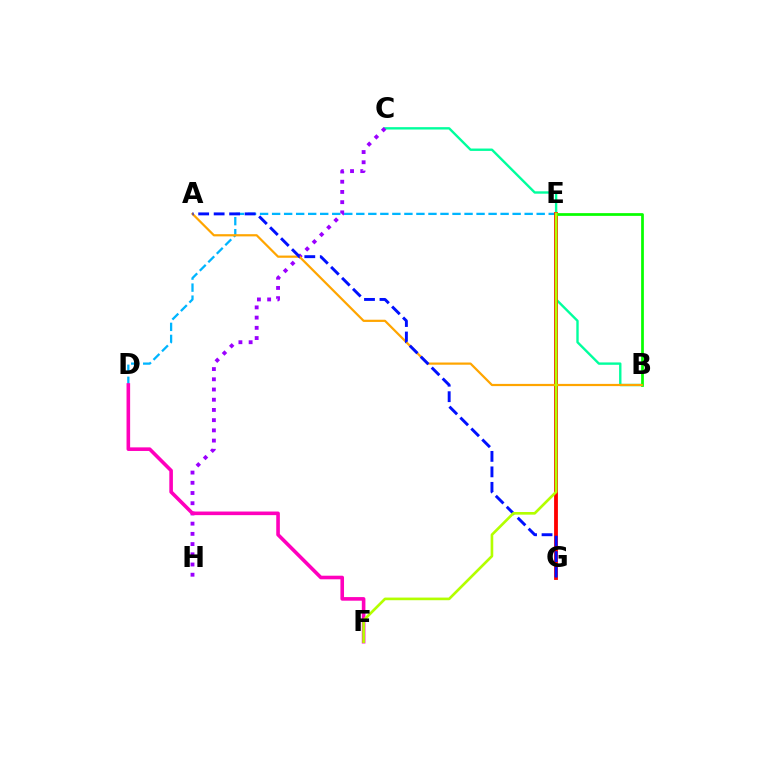{('D', 'E'): [{'color': '#00b5ff', 'line_style': 'dashed', 'thickness': 1.63}], ('B', 'C'): [{'color': '#00ff9d', 'line_style': 'solid', 'thickness': 1.71}], ('C', 'H'): [{'color': '#9b00ff', 'line_style': 'dotted', 'thickness': 2.78}], ('E', 'G'): [{'color': '#ff0000', 'line_style': 'solid', 'thickness': 2.75}], ('B', 'E'): [{'color': '#08ff00', 'line_style': 'solid', 'thickness': 1.98}], ('A', 'B'): [{'color': '#ffa500', 'line_style': 'solid', 'thickness': 1.59}], ('D', 'F'): [{'color': '#ff00bd', 'line_style': 'solid', 'thickness': 2.59}], ('A', 'G'): [{'color': '#0010ff', 'line_style': 'dashed', 'thickness': 2.1}], ('E', 'F'): [{'color': '#b3ff00', 'line_style': 'solid', 'thickness': 1.91}]}